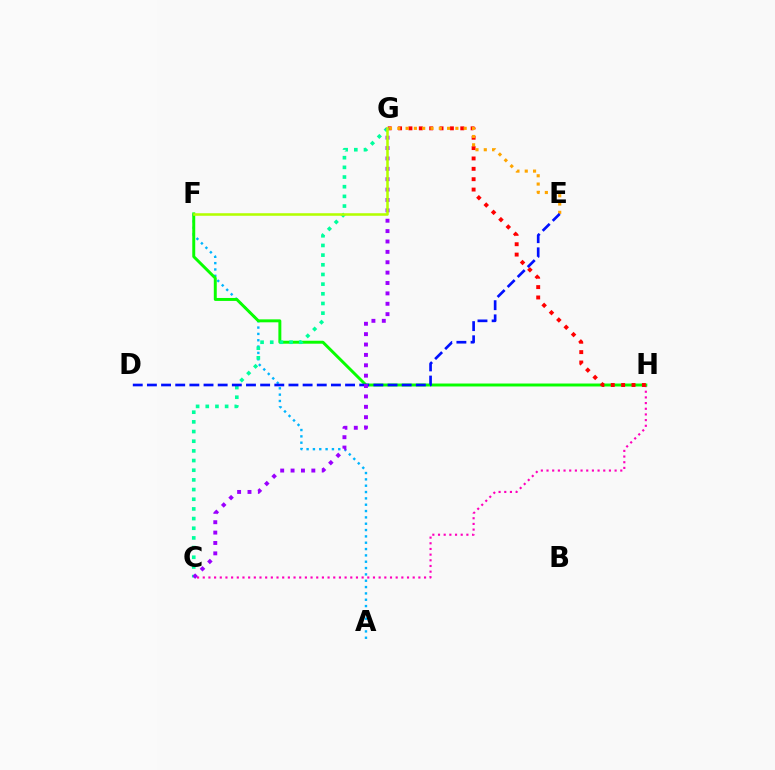{('C', 'H'): [{'color': '#ff00bd', 'line_style': 'dotted', 'thickness': 1.54}], ('A', 'F'): [{'color': '#00b5ff', 'line_style': 'dotted', 'thickness': 1.72}], ('F', 'H'): [{'color': '#08ff00', 'line_style': 'solid', 'thickness': 2.12}], ('G', 'H'): [{'color': '#ff0000', 'line_style': 'dotted', 'thickness': 2.82}], ('C', 'G'): [{'color': '#00ff9d', 'line_style': 'dotted', 'thickness': 2.63}, {'color': '#9b00ff', 'line_style': 'dotted', 'thickness': 2.82}], ('E', 'G'): [{'color': '#ffa500', 'line_style': 'dotted', 'thickness': 2.25}], ('D', 'E'): [{'color': '#0010ff', 'line_style': 'dashed', 'thickness': 1.92}], ('F', 'G'): [{'color': '#b3ff00', 'line_style': 'solid', 'thickness': 1.83}]}